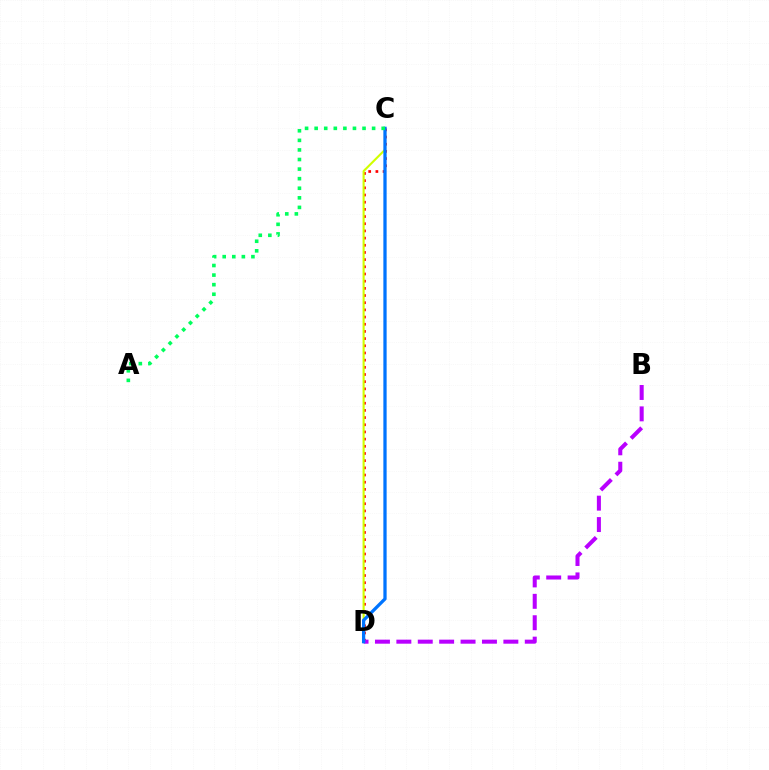{('C', 'D'): [{'color': '#ff0000', 'line_style': 'dotted', 'thickness': 1.95}, {'color': '#d1ff00', 'line_style': 'solid', 'thickness': 1.53}, {'color': '#0074ff', 'line_style': 'solid', 'thickness': 2.35}], ('B', 'D'): [{'color': '#b900ff', 'line_style': 'dashed', 'thickness': 2.91}], ('A', 'C'): [{'color': '#00ff5c', 'line_style': 'dotted', 'thickness': 2.6}]}